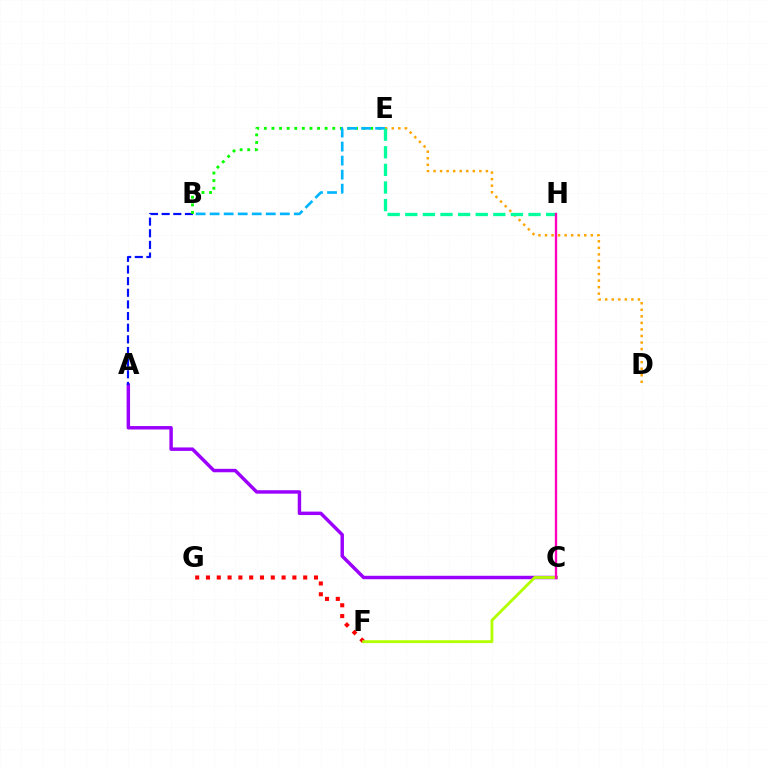{('A', 'C'): [{'color': '#9b00ff', 'line_style': 'solid', 'thickness': 2.48}], ('A', 'B'): [{'color': '#0010ff', 'line_style': 'dashed', 'thickness': 1.58}], ('F', 'G'): [{'color': '#ff0000', 'line_style': 'dotted', 'thickness': 2.93}], ('D', 'E'): [{'color': '#ffa500', 'line_style': 'dotted', 'thickness': 1.78}], ('B', 'E'): [{'color': '#08ff00', 'line_style': 'dotted', 'thickness': 2.07}, {'color': '#00b5ff', 'line_style': 'dashed', 'thickness': 1.91}], ('E', 'H'): [{'color': '#00ff9d', 'line_style': 'dashed', 'thickness': 2.39}], ('C', 'F'): [{'color': '#b3ff00', 'line_style': 'solid', 'thickness': 2.04}], ('C', 'H'): [{'color': '#ff00bd', 'line_style': 'solid', 'thickness': 1.69}]}